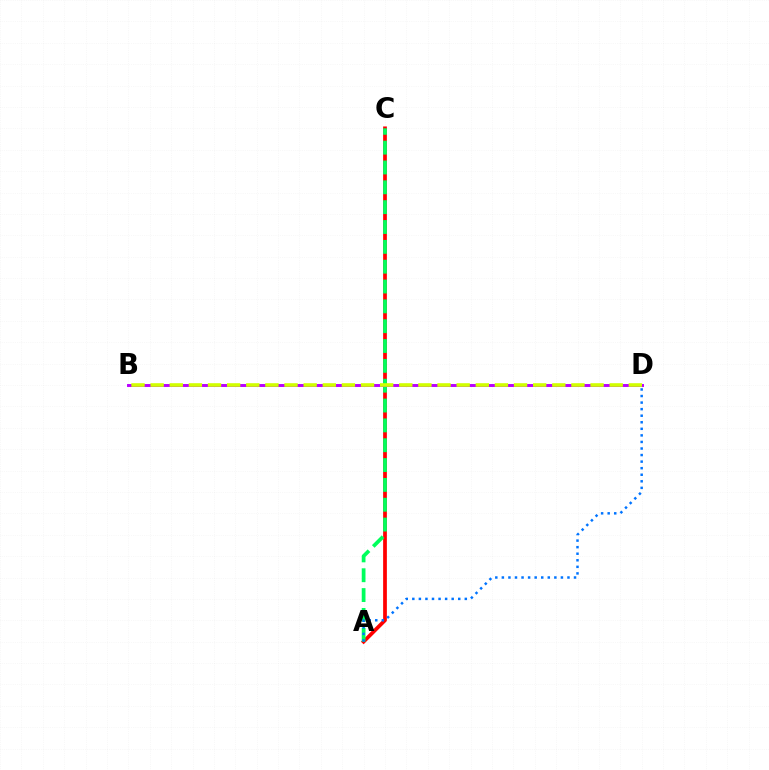{('A', 'C'): [{'color': '#ff0000', 'line_style': 'solid', 'thickness': 2.7}, {'color': '#00ff5c', 'line_style': 'dashed', 'thickness': 2.69}], ('A', 'D'): [{'color': '#0074ff', 'line_style': 'dotted', 'thickness': 1.78}], ('B', 'D'): [{'color': '#b900ff', 'line_style': 'solid', 'thickness': 2.12}, {'color': '#d1ff00', 'line_style': 'dashed', 'thickness': 2.6}]}